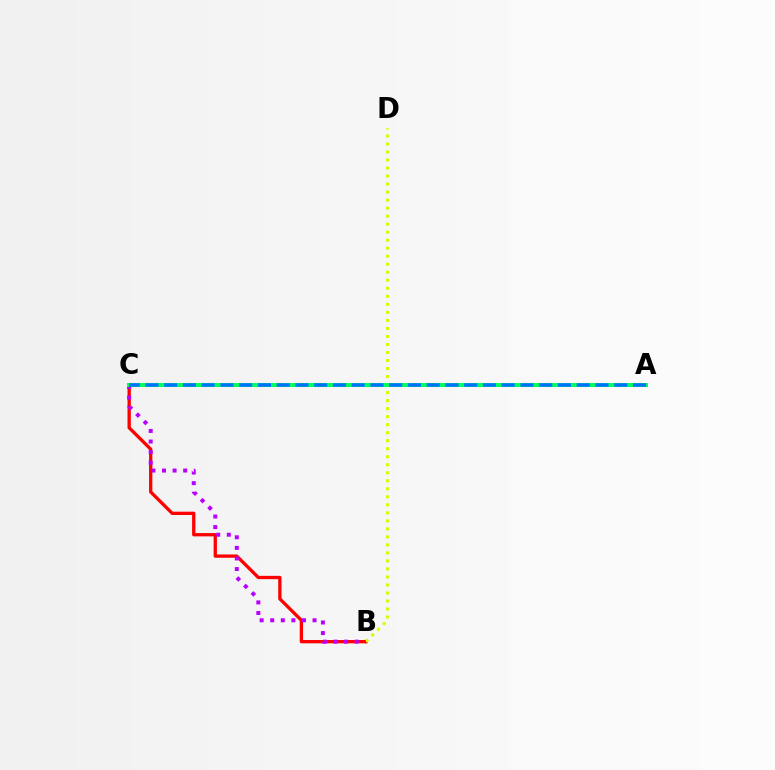{('B', 'C'): [{'color': '#ff0000', 'line_style': 'solid', 'thickness': 2.38}, {'color': '#b900ff', 'line_style': 'dotted', 'thickness': 2.88}], ('B', 'D'): [{'color': '#d1ff00', 'line_style': 'dotted', 'thickness': 2.18}], ('A', 'C'): [{'color': '#00ff5c', 'line_style': 'solid', 'thickness': 2.9}, {'color': '#0074ff', 'line_style': 'dashed', 'thickness': 2.55}]}